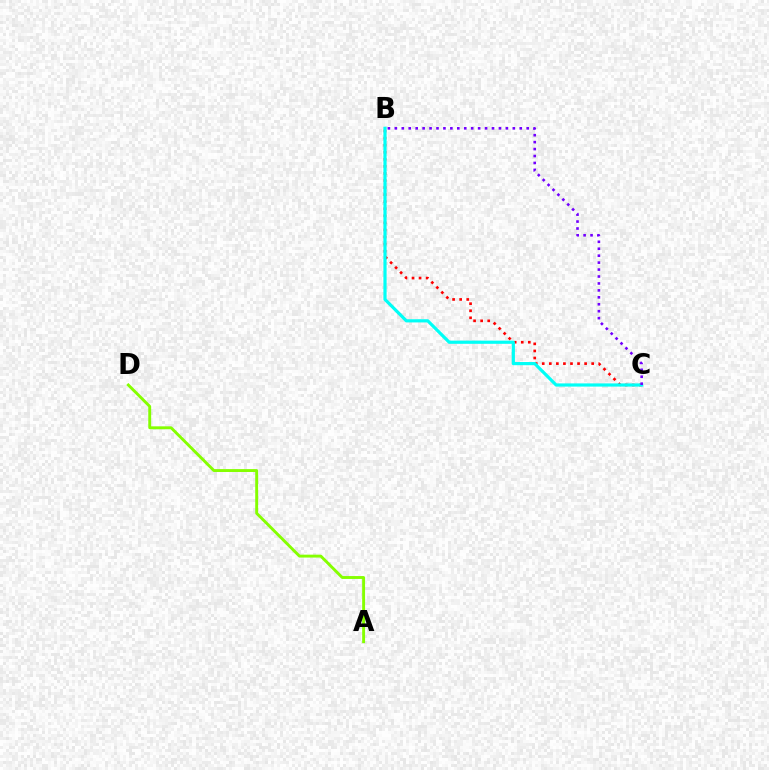{('B', 'C'): [{'color': '#ff0000', 'line_style': 'dotted', 'thickness': 1.92}, {'color': '#00fff6', 'line_style': 'solid', 'thickness': 2.29}, {'color': '#7200ff', 'line_style': 'dotted', 'thickness': 1.89}], ('A', 'D'): [{'color': '#84ff00', 'line_style': 'solid', 'thickness': 2.08}]}